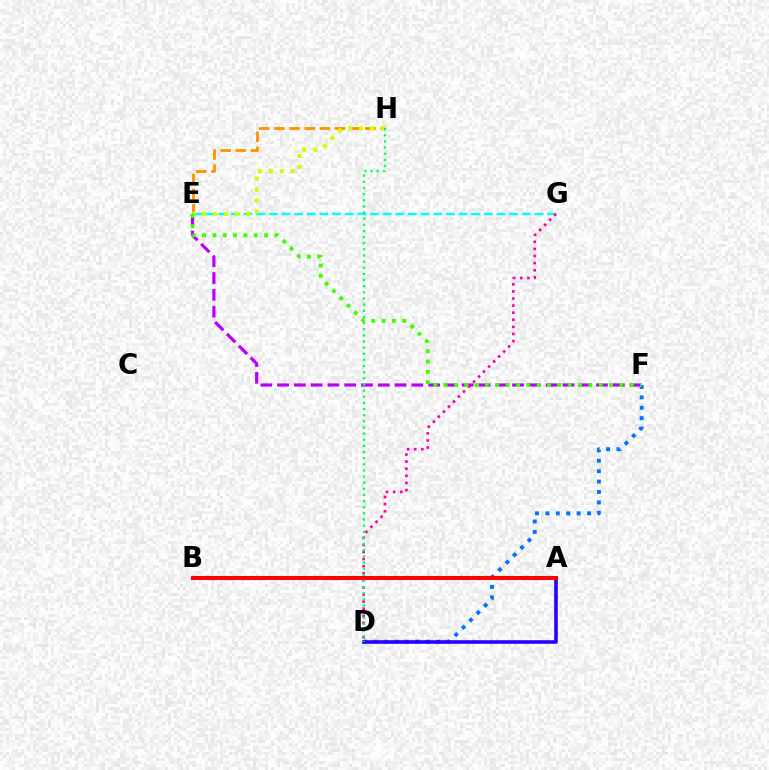{('D', 'F'): [{'color': '#0074ff', 'line_style': 'dotted', 'thickness': 2.83}], ('E', 'H'): [{'color': '#ff9400', 'line_style': 'dashed', 'thickness': 2.06}, {'color': '#d1ff00', 'line_style': 'dotted', 'thickness': 2.97}], ('A', 'D'): [{'color': '#2500ff', 'line_style': 'solid', 'thickness': 2.58}], ('E', 'F'): [{'color': '#b900ff', 'line_style': 'dashed', 'thickness': 2.28}, {'color': '#3dff00', 'line_style': 'dotted', 'thickness': 2.81}], ('E', 'G'): [{'color': '#00fff6', 'line_style': 'dashed', 'thickness': 1.72}], ('A', 'B'): [{'color': '#ff0000', 'line_style': 'solid', 'thickness': 2.92}], ('D', 'G'): [{'color': '#ff00ac', 'line_style': 'dotted', 'thickness': 1.93}], ('D', 'H'): [{'color': '#00ff5c', 'line_style': 'dotted', 'thickness': 1.67}]}